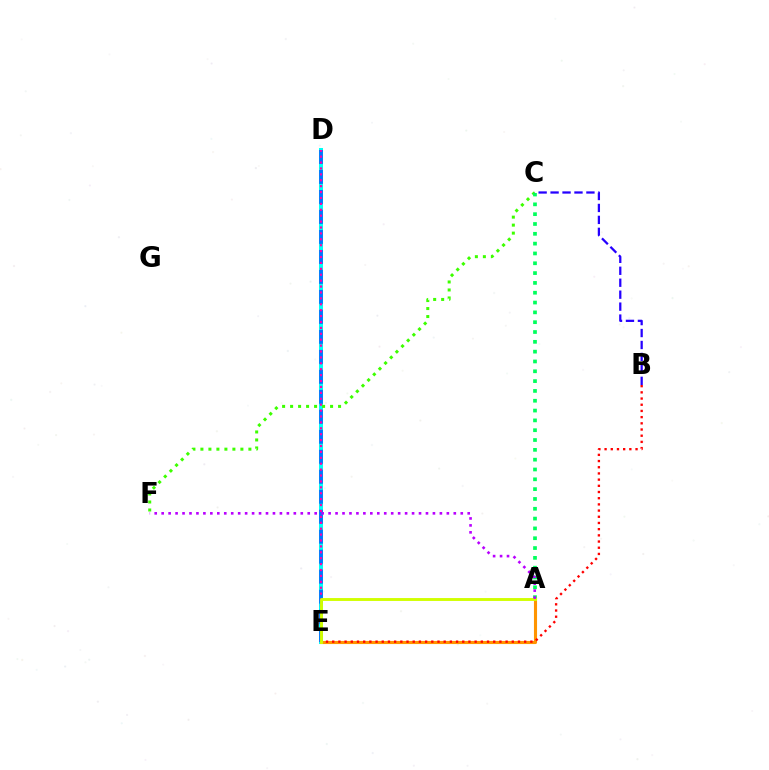{('D', 'E'): [{'color': '#00fff6', 'line_style': 'solid', 'thickness': 2.89}, {'color': '#0074ff', 'line_style': 'dashed', 'thickness': 2.72}, {'color': '#ff00ac', 'line_style': 'dotted', 'thickness': 1.6}], ('A', 'E'): [{'color': '#ff9400', 'line_style': 'solid', 'thickness': 2.23}, {'color': '#d1ff00', 'line_style': 'solid', 'thickness': 2.09}], ('C', 'F'): [{'color': '#3dff00', 'line_style': 'dotted', 'thickness': 2.17}], ('B', 'E'): [{'color': '#ff0000', 'line_style': 'dotted', 'thickness': 1.68}], ('A', 'C'): [{'color': '#00ff5c', 'line_style': 'dotted', 'thickness': 2.67}], ('B', 'C'): [{'color': '#2500ff', 'line_style': 'dashed', 'thickness': 1.62}], ('A', 'F'): [{'color': '#b900ff', 'line_style': 'dotted', 'thickness': 1.89}]}